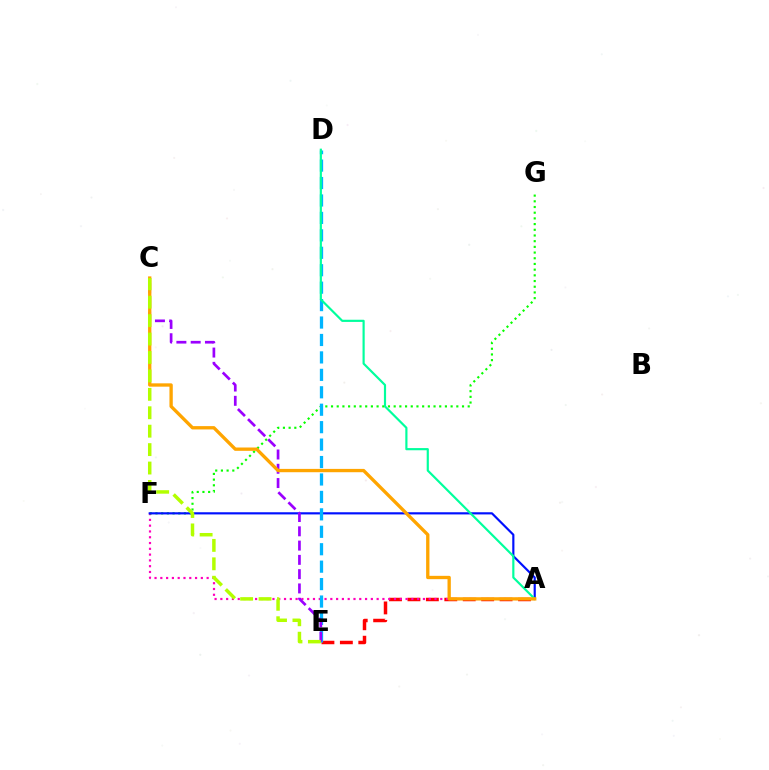{('A', 'E'): [{'color': '#ff0000', 'line_style': 'dashed', 'thickness': 2.5}], ('A', 'F'): [{'color': '#ff00bd', 'line_style': 'dotted', 'thickness': 1.57}, {'color': '#0010ff', 'line_style': 'solid', 'thickness': 1.56}], ('F', 'G'): [{'color': '#08ff00', 'line_style': 'dotted', 'thickness': 1.55}], ('D', 'E'): [{'color': '#00b5ff', 'line_style': 'dashed', 'thickness': 2.37}], ('C', 'E'): [{'color': '#9b00ff', 'line_style': 'dashed', 'thickness': 1.94}, {'color': '#b3ff00', 'line_style': 'dashed', 'thickness': 2.5}], ('A', 'D'): [{'color': '#00ff9d', 'line_style': 'solid', 'thickness': 1.56}], ('A', 'C'): [{'color': '#ffa500', 'line_style': 'solid', 'thickness': 2.39}]}